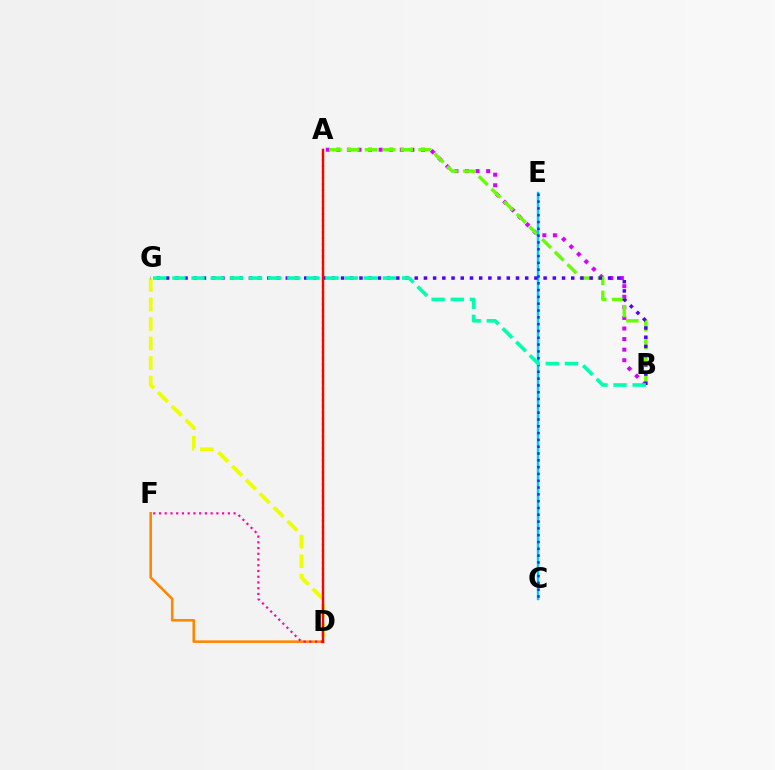{('A', 'B'): [{'color': '#d600ff', 'line_style': 'dotted', 'thickness': 2.87}, {'color': '#66ff00', 'line_style': 'dashed', 'thickness': 2.42}], ('A', 'D'): [{'color': '#00ff27', 'line_style': 'dotted', 'thickness': 1.63}, {'color': '#ff0000', 'line_style': 'solid', 'thickness': 1.74}], ('C', 'E'): [{'color': '#00c7ff', 'line_style': 'solid', 'thickness': 1.72}, {'color': '#003fff', 'line_style': 'dotted', 'thickness': 1.85}], ('D', 'F'): [{'color': '#ff8800', 'line_style': 'solid', 'thickness': 1.88}, {'color': '#ff00a0', 'line_style': 'dotted', 'thickness': 1.56}], ('D', 'G'): [{'color': '#eeff00', 'line_style': 'dashed', 'thickness': 2.65}], ('B', 'G'): [{'color': '#4f00ff', 'line_style': 'dotted', 'thickness': 2.5}, {'color': '#00ffaf', 'line_style': 'dashed', 'thickness': 2.6}]}